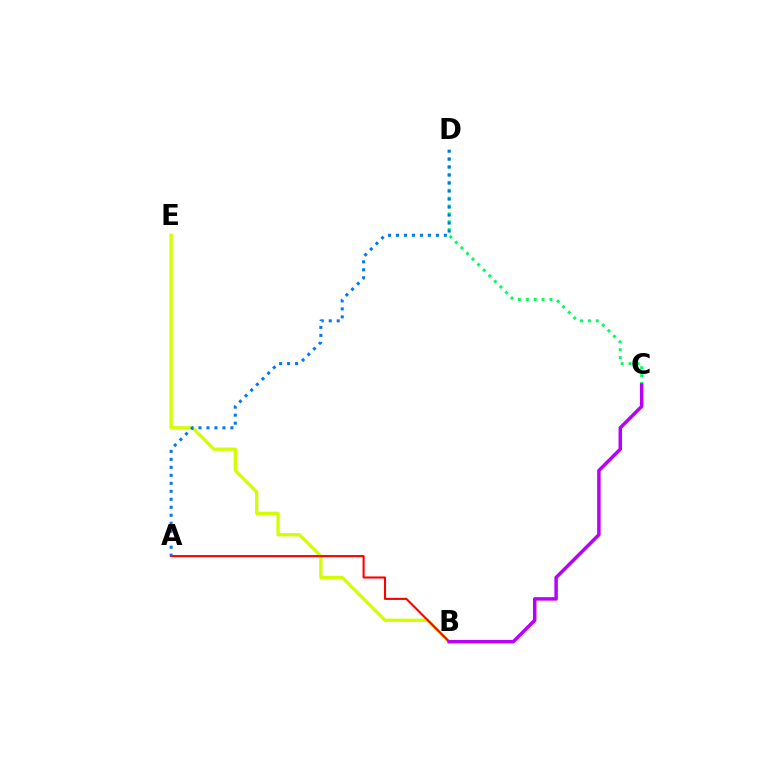{('C', 'D'): [{'color': '#00ff5c', 'line_style': 'dotted', 'thickness': 2.14}], ('B', 'E'): [{'color': '#d1ff00', 'line_style': 'solid', 'thickness': 2.38}], ('A', 'B'): [{'color': '#ff0000', 'line_style': 'solid', 'thickness': 1.51}], ('B', 'C'): [{'color': '#b900ff', 'line_style': 'solid', 'thickness': 2.51}], ('A', 'D'): [{'color': '#0074ff', 'line_style': 'dotted', 'thickness': 2.17}]}